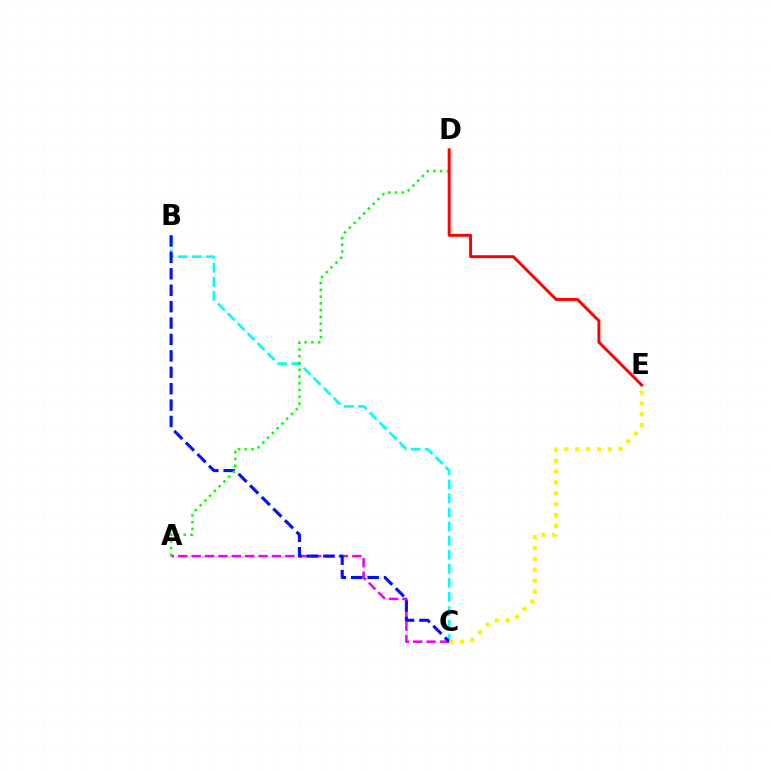{('A', 'C'): [{'color': '#ee00ff', 'line_style': 'dashed', 'thickness': 1.82}], ('B', 'C'): [{'color': '#00fff6', 'line_style': 'dashed', 'thickness': 1.91}, {'color': '#0010ff', 'line_style': 'dashed', 'thickness': 2.23}], ('C', 'E'): [{'color': '#fcf500', 'line_style': 'dotted', 'thickness': 2.95}], ('A', 'D'): [{'color': '#08ff00', 'line_style': 'dotted', 'thickness': 1.83}], ('D', 'E'): [{'color': '#ff0000', 'line_style': 'solid', 'thickness': 2.11}]}